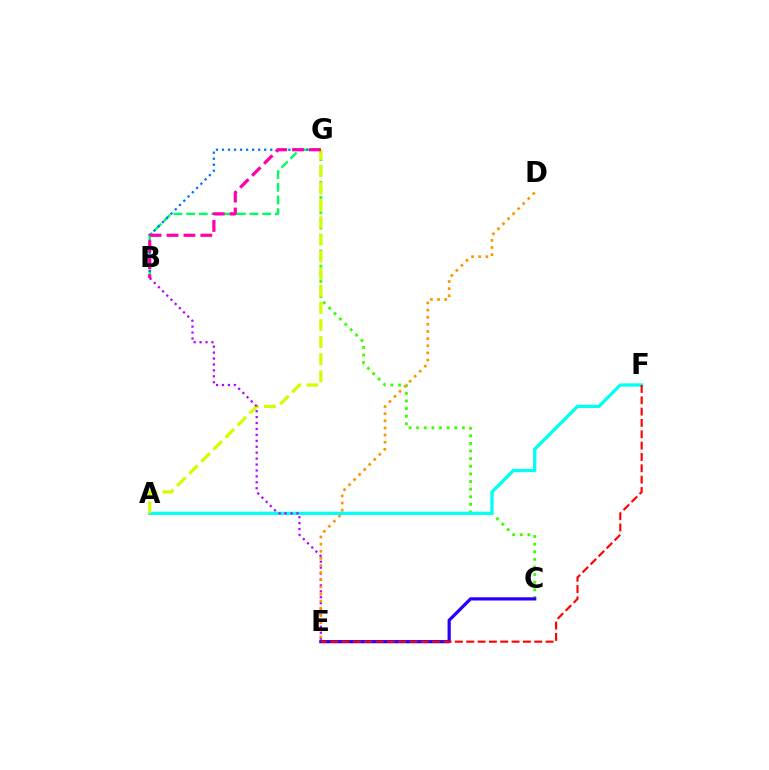{('C', 'G'): [{'color': '#3dff00', 'line_style': 'dotted', 'thickness': 2.07}], ('B', 'G'): [{'color': '#00ff5c', 'line_style': 'dashed', 'thickness': 1.72}, {'color': '#0074ff', 'line_style': 'dotted', 'thickness': 1.64}, {'color': '#ff00ac', 'line_style': 'dashed', 'thickness': 2.3}], ('A', 'F'): [{'color': '#00fff6', 'line_style': 'solid', 'thickness': 2.34}], ('A', 'G'): [{'color': '#d1ff00', 'line_style': 'dashed', 'thickness': 2.32}], ('C', 'E'): [{'color': '#2500ff', 'line_style': 'solid', 'thickness': 2.31}], ('E', 'F'): [{'color': '#ff0000', 'line_style': 'dashed', 'thickness': 1.54}], ('B', 'E'): [{'color': '#b900ff', 'line_style': 'dotted', 'thickness': 1.61}], ('D', 'E'): [{'color': '#ff9400', 'line_style': 'dotted', 'thickness': 1.94}]}